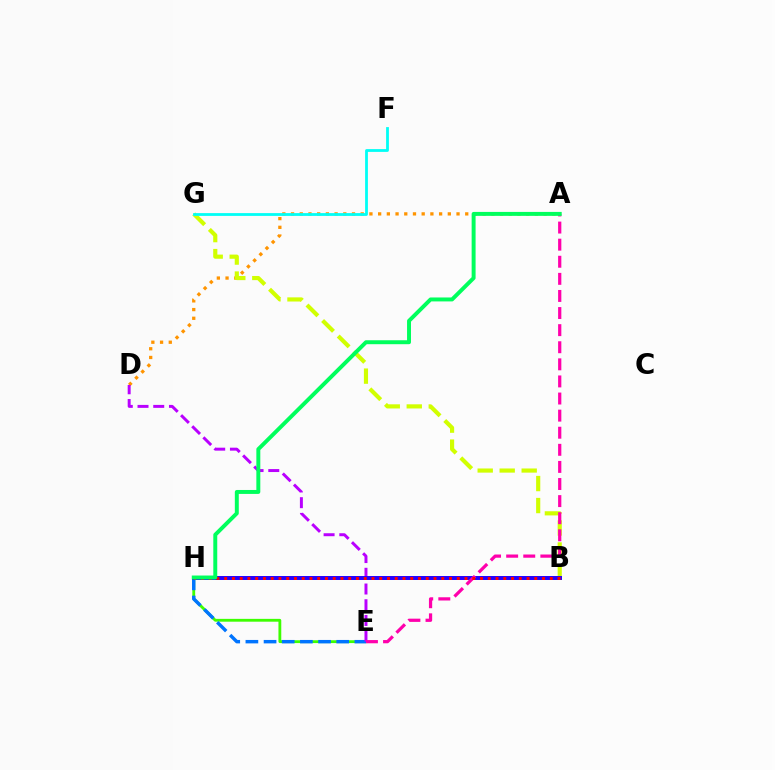{('A', 'D'): [{'color': '#ff9400', 'line_style': 'dotted', 'thickness': 2.37}], ('B', 'G'): [{'color': '#d1ff00', 'line_style': 'dashed', 'thickness': 2.99}], ('F', 'G'): [{'color': '#00fff6', 'line_style': 'solid', 'thickness': 2.01}], ('E', 'H'): [{'color': '#3dff00', 'line_style': 'solid', 'thickness': 2.03}, {'color': '#0074ff', 'line_style': 'dashed', 'thickness': 2.47}], ('D', 'E'): [{'color': '#b900ff', 'line_style': 'dashed', 'thickness': 2.14}], ('B', 'H'): [{'color': '#2500ff', 'line_style': 'solid', 'thickness': 2.86}, {'color': '#ff0000', 'line_style': 'dotted', 'thickness': 2.11}], ('A', 'E'): [{'color': '#ff00ac', 'line_style': 'dashed', 'thickness': 2.32}], ('A', 'H'): [{'color': '#00ff5c', 'line_style': 'solid', 'thickness': 2.84}]}